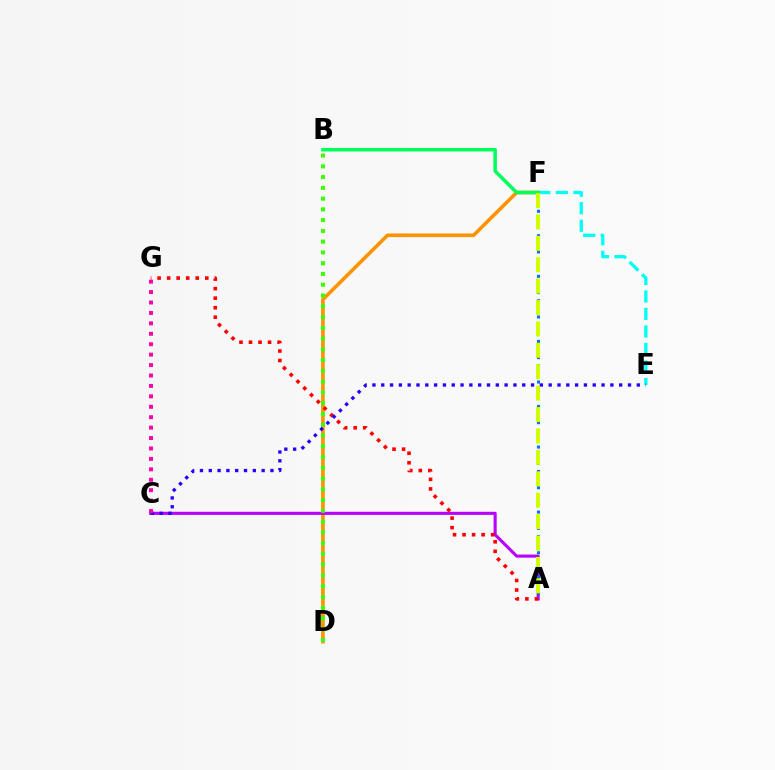{('D', 'F'): [{'color': '#ff9400', 'line_style': 'solid', 'thickness': 2.62}], ('E', 'F'): [{'color': '#00fff6', 'line_style': 'dashed', 'thickness': 2.38}], ('A', 'C'): [{'color': '#b900ff', 'line_style': 'solid', 'thickness': 2.23}], ('A', 'F'): [{'color': '#0074ff', 'line_style': 'dotted', 'thickness': 2.21}, {'color': '#d1ff00', 'line_style': 'dashed', 'thickness': 2.91}], ('B', 'D'): [{'color': '#3dff00', 'line_style': 'dotted', 'thickness': 2.92}], ('A', 'G'): [{'color': '#ff0000', 'line_style': 'dotted', 'thickness': 2.59}], ('B', 'F'): [{'color': '#00ff5c', 'line_style': 'solid', 'thickness': 2.53}], ('C', 'E'): [{'color': '#2500ff', 'line_style': 'dotted', 'thickness': 2.39}], ('C', 'G'): [{'color': '#ff00ac', 'line_style': 'dotted', 'thickness': 2.83}]}